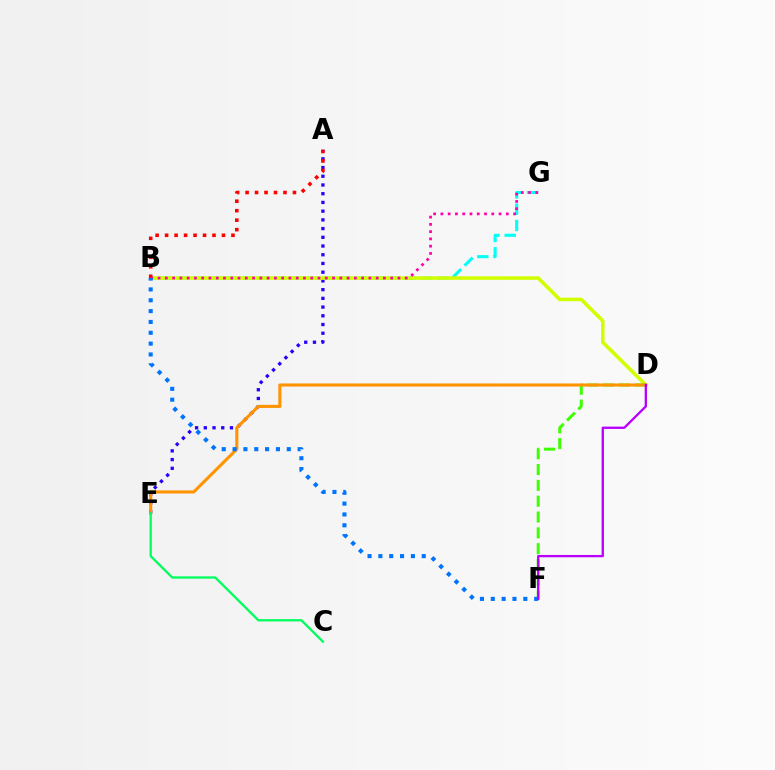{('A', 'E'): [{'color': '#2500ff', 'line_style': 'dotted', 'thickness': 2.37}], ('B', 'G'): [{'color': '#00fff6', 'line_style': 'dashed', 'thickness': 2.21}, {'color': '#ff00ac', 'line_style': 'dotted', 'thickness': 1.98}], ('B', 'D'): [{'color': '#d1ff00', 'line_style': 'solid', 'thickness': 2.55}], ('A', 'B'): [{'color': '#ff0000', 'line_style': 'dotted', 'thickness': 2.58}], ('D', 'F'): [{'color': '#3dff00', 'line_style': 'dashed', 'thickness': 2.15}, {'color': '#b900ff', 'line_style': 'solid', 'thickness': 1.67}], ('D', 'E'): [{'color': '#ff9400', 'line_style': 'solid', 'thickness': 2.22}], ('B', 'F'): [{'color': '#0074ff', 'line_style': 'dotted', 'thickness': 2.94}], ('C', 'E'): [{'color': '#00ff5c', 'line_style': 'solid', 'thickness': 1.65}]}